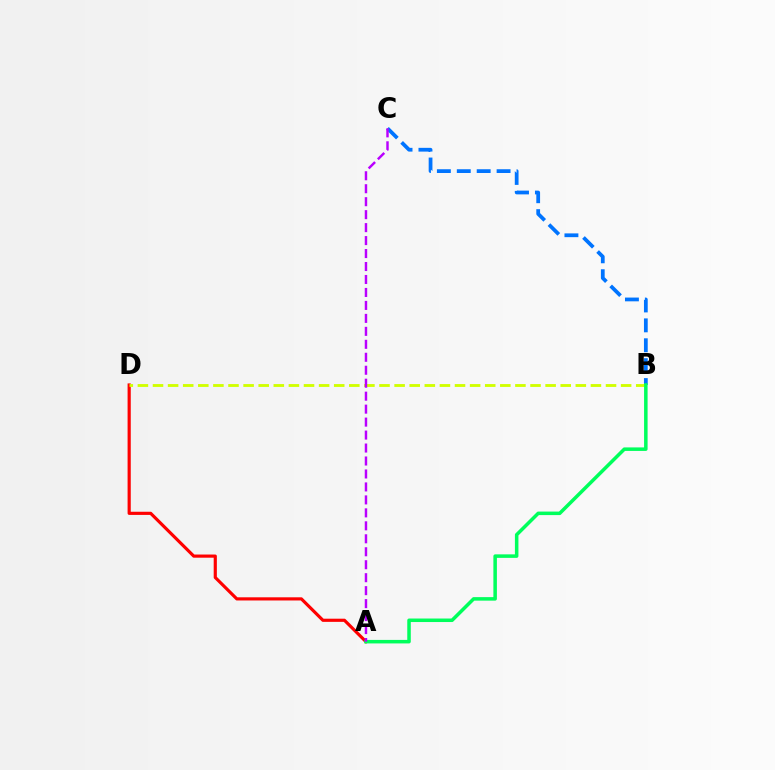{('B', 'C'): [{'color': '#0074ff', 'line_style': 'dashed', 'thickness': 2.7}], ('A', 'D'): [{'color': '#ff0000', 'line_style': 'solid', 'thickness': 2.28}], ('B', 'D'): [{'color': '#d1ff00', 'line_style': 'dashed', 'thickness': 2.05}], ('A', 'B'): [{'color': '#00ff5c', 'line_style': 'solid', 'thickness': 2.53}], ('A', 'C'): [{'color': '#b900ff', 'line_style': 'dashed', 'thickness': 1.76}]}